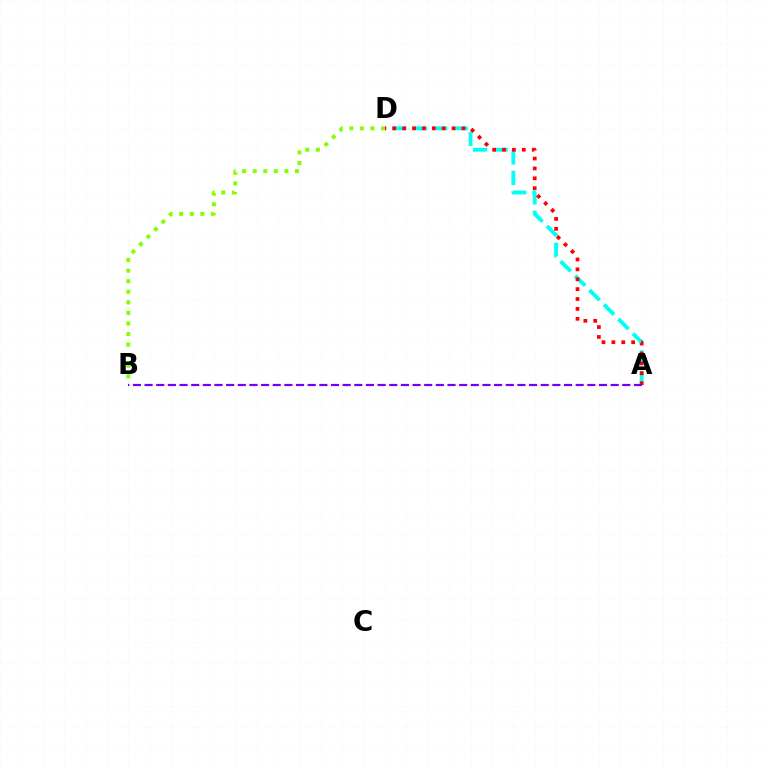{('B', 'D'): [{'color': '#84ff00', 'line_style': 'dotted', 'thickness': 2.87}], ('A', 'D'): [{'color': '#00fff6', 'line_style': 'dashed', 'thickness': 2.78}, {'color': '#ff0000', 'line_style': 'dotted', 'thickness': 2.69}], ('A', 'B'): [{'color': '#7200ff', 'line_style': 'dashed', 'thickness': 1.58}]}